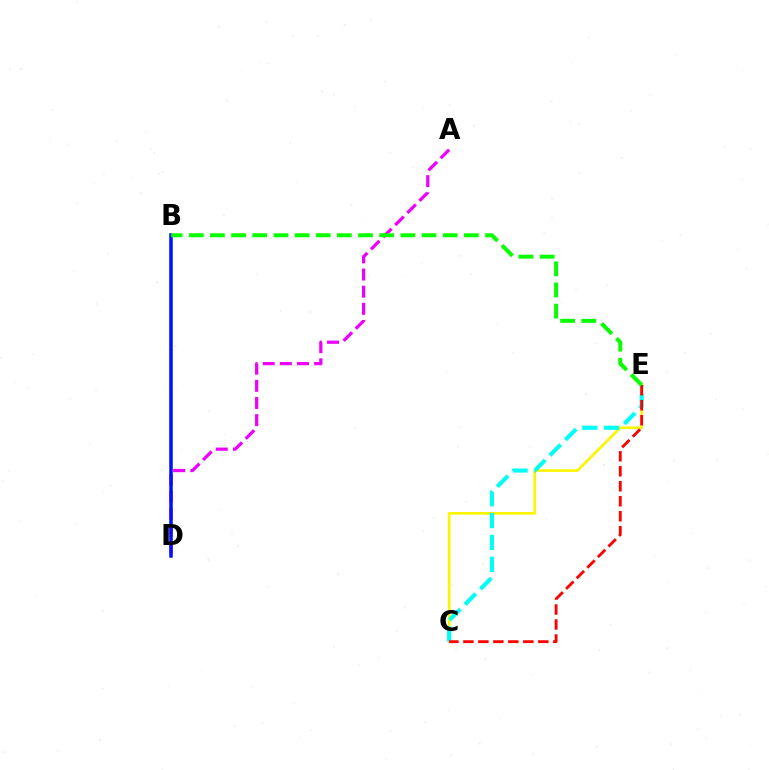{('C', 'E'): [{'color': '#fcf500', 'line_style': 'solid', 'thickness': 1.91}, {'color': '#00fff6', 'line_style': 'dashed', 'thickness': 2.97}, {'color': '#ff0000', 'line_style': 'dashed', 'thickness': 2.04}], ('A', 'D'): [{'color': '#ee00ff', 'line_style': 'dashed', 'thickness': 2.33}], ('B', 'D'): [{'color': '#0010ff', 'line_style': 'solid', 'thickness': 2.52}], ('B', 'E'): [{'color': '#08ff00', 'line_style': 'dashed', 'thickness': 2.87}]}